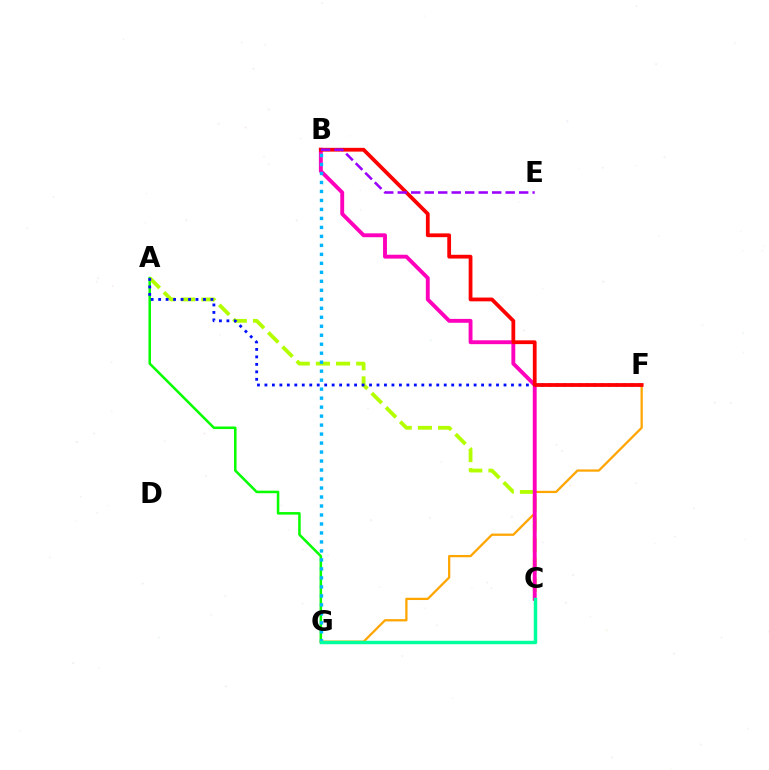{('A', 'G'): [{'color': '#08ff00', 'line_style': 'solid', 'thickness': 1.82}], ('A', 'C'): [{'color': '#b3ff00', 'line_style': 'dashed', 'thickness': 2.74}], ('F', 'G'): [{'color': '#ffa500', 'line_style': 'solid', 'thickness': 1.63}], ('B', 'C'): [{'color': '#ff00bd', 'line_style': 'solid', 'thickness': 2.79}], ('A', 'F'): [{'color': '#0010ff', 'line_style': 'dotted', 'thickness': 2.03}], ('B', 'F'): [{'color': '#ff0000', 'line_style': 'solid', 'thickness': 2.72}], ('B', 'E'): [{'color': '#9b00ff', 'line_style': 'dashed', 'thickness': 1.83}], ('B', 'G'): [{'color': '#00b5ff', 'line_style': 'dotted', 'thickness': 2.44}], ('C', 'G'): [{'color': '#00ff9d', 'line_style': 'solid', 'thickness': 2.49}]}